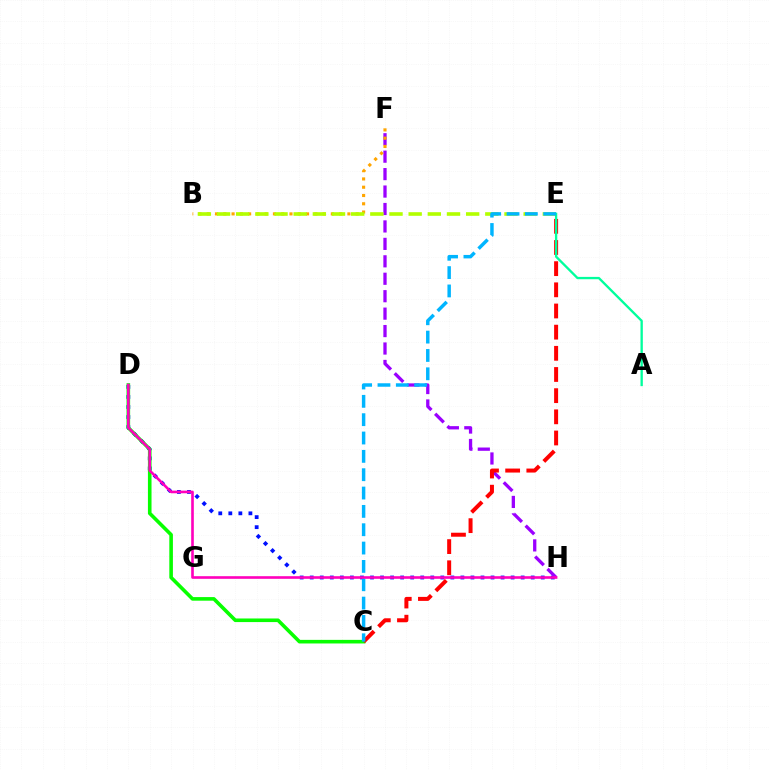{('D', 'H'): [{'color': '#0010ff', 'line_style': 'dotted', 'thickness': 2.73}, {'color': '#ff00bd', 'line_style': 'solid', 'thickness': 1.89}], ('F', 'H'): [{'color': '#9b00ff', 'line_style': 'dashed', 'thickness': 2.37}], ('B', 'F'): [{'color': '#ffa500', 'line_style': 'dotted', 'thickness': 2.25}], ('C', 'D'): [{'color': '#08ff00', 'line_style': 'solid', 'thickness': 2.59}], ('B', 'E'): [{'color': '#b3ff00', 'line_style': 'dashed', 'thickness': 2.6}], ('C', 'E'): [{'color': '#ff0000', 'line_style': 'dashed', 'thickness': 2.88}, {'color': '#00b5ff', 'line_style': 'dashed', 'thickness': 2.49}], ('A', 'E'): [{'color': '#00ff9d', 'line_style': 'solid', 'thickness': 1.68}]}